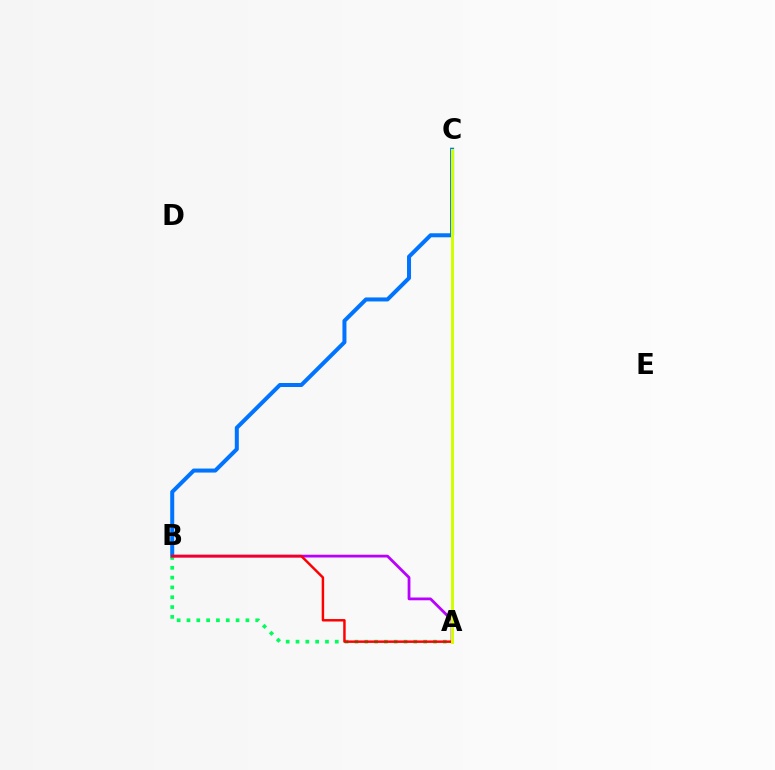{('B', 'C'): [{'color': '#0074ff', 'line_style': 'solid', 'thickness': 2.89}], ('A', 'B'): [{'color': '#00ff5c', 'line_style': 'dotted', 'thickness': 2.67}, {'color': '#b900ff', 'line_style': 'solid', 'thickness': 2.0}, {'color': '#ff0000', 'line_style': 'solid', 'thickness': 1.77}], ('A', 'C'): [{'color': '#d1ff00', 'line_style': 'solid', 'thickness': 2.16}]}